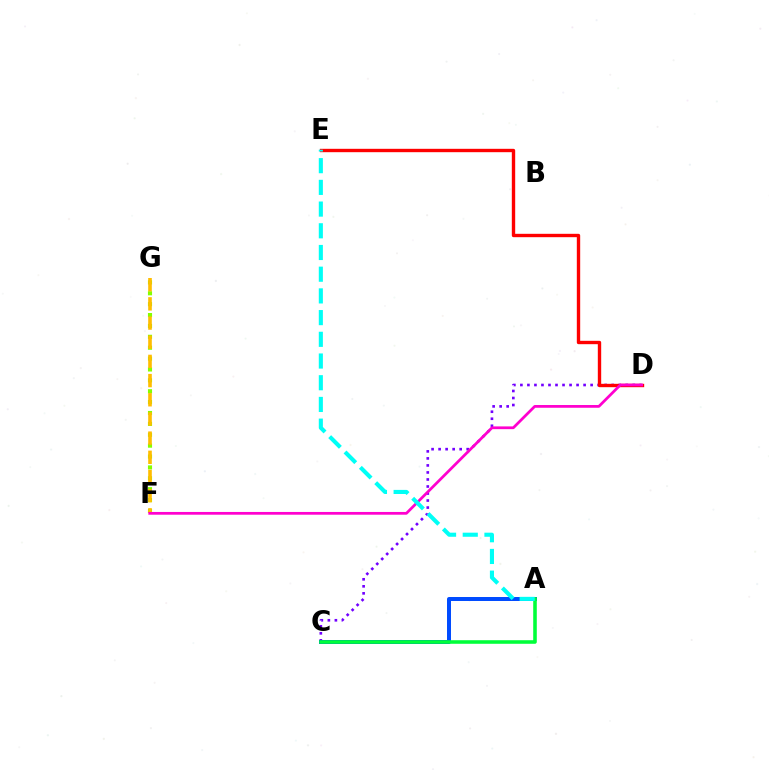{('F', 'G'): [{'color': '#84ff00', 'line_style': 'dotted', 'thickness': 2.96}, {'color': '#ffbd00', 'line_style': 'dashed', 'thickness': 2.61}], ('C', 'D'): [{'color': '#7200ff', 'line_style': 'dotted', 'thickness': 1.91}], ('D', 'E'): [{'color': '#ff0000', 'line_style': 'solid', 'thickness': 2.43}], ('A', 'C'): [{'color': '#004bff', 'line_style': 'solid', 'thickness': 2.87}, {'color': '#00ff39', 'line_style': 'solid', 'thickness': 2.57}], ('D', 'F'): [{'color': '#ff00cf', 'line_style': 'solid', 'thickness': 1.98}], ('A', 'E'): [{'color': '#00fff6', 'line_style': 'dashed', 'thickness': 2.95}]}